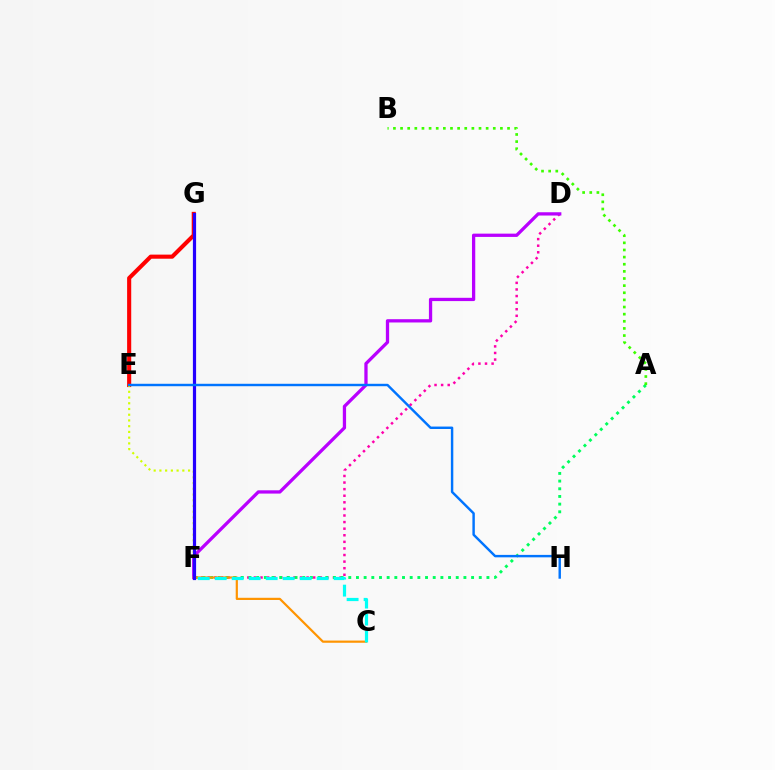{('E', 'G'): [{'color': '#ff0000', 'line_style': 'solid', 'thickness': 2.95}], ('D', 'F'): [{'color': '#ff00ac', 'line_style': 'dotted', 'thickness': 1.79}, {'color': '#b900ff', 'line_style': 'solid', 'thickness': 2.36}], ('A', 'F'): [{'color': '#00ff5c', 'line_style': 'dotted', 'thickness': 2.09}], ('E', 'F'): [{'color': '#d1ff00', 'line_style': 'dotted', 'thickness': 1.56}], ('A', 'B'): [{'color': '#3dff00', 'line_style': 'dotted', 'thickness': 1.94}], ('C', 'F'): [{'color': '#ff9400', 'line_style': 'solid', 'thickness': 1.58}, {'color': '#00fff6', 'line_style': 'dashed', 'thickness': 2.31}], ('F', 'G'): [{'color': '#2500ff', 'line_style': 'solid', 'thickness': 2.3}], ('E', 'H'): [{'color': '#0074ff', 'line_style': 'solid', 'thickness': 1.75}]}